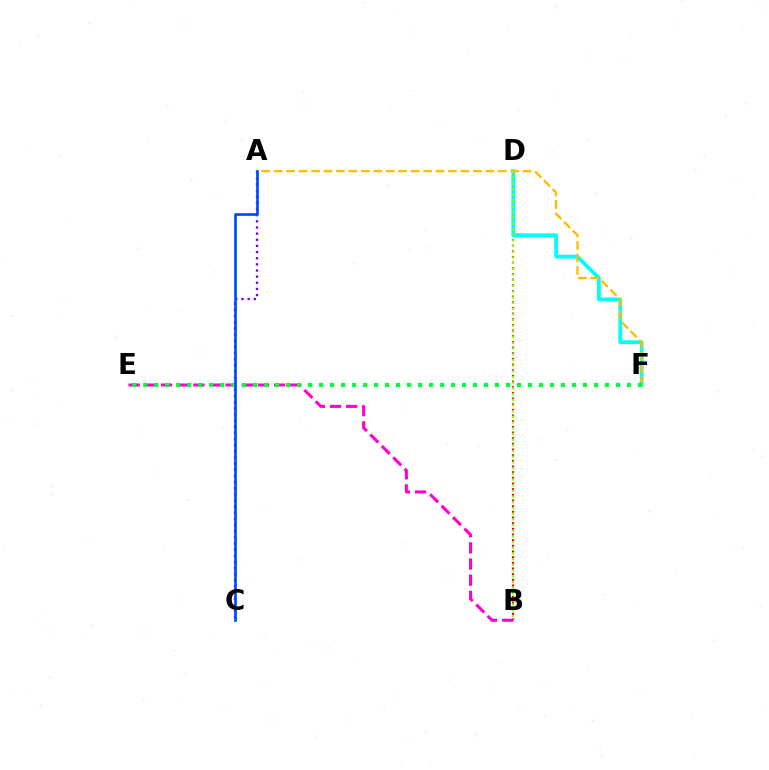{('B', 'D'): [{'color': '#ff0000', 'line_style': 'dotted', 'thickness': 1.54}, {'color': '#84ff00', 'line_style': 'dotted', 'thickness': 1.55}], ('A', 'C'): [{'color': '#7200ff', 'line_style': 'dotted', 'thickness': 1.67}, {'color': '#004bff', 'line_style': 'solid', 'thickness': 1.94}], ('D', 'F'): [{'color': '#00fff6', 'line_style': 'solid', 'thickness': 2.74}], ('A', 'F'): [{'color': '#ffbd00', 'line_style': 'dashed', 'thickness': 1.69}], ('B', 'E'): [{'color': '#ff00cf', 'line_style': 'dashed', 'thickness': 2.2}], ('E', 'F'): [{'color': '#00ff39', 'line_style': 'dotted', 'thickness': 2.99}]}